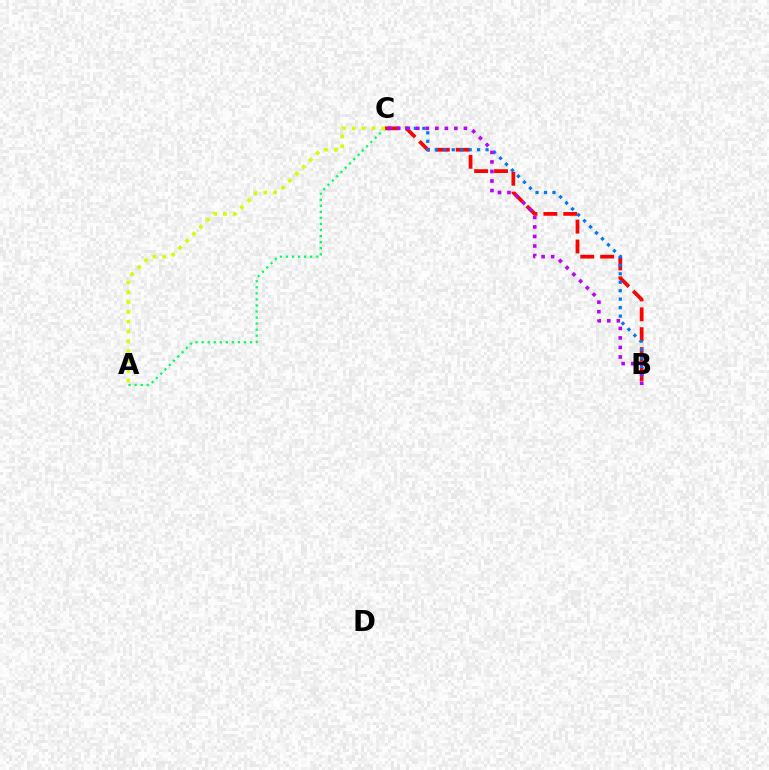{('B', 'C'): [{'color': '#ff0000', 'line_style': 'dashed', 'thickness': 2.7}, {'color': '#0074ff', 'line_style': 'dotted', 'thickness': 2.3}, {'color': '#b900ff', 'line_style': 'dotted', 'thickness': 2.59}], ('A', 'C'): [{'color': '#00ff5c', 'line_style': 'dotted', 'thickness': 1.64}, {'color': '#d1ff00', 'line_style': 'dotted', 'thickness': 2.67}]}